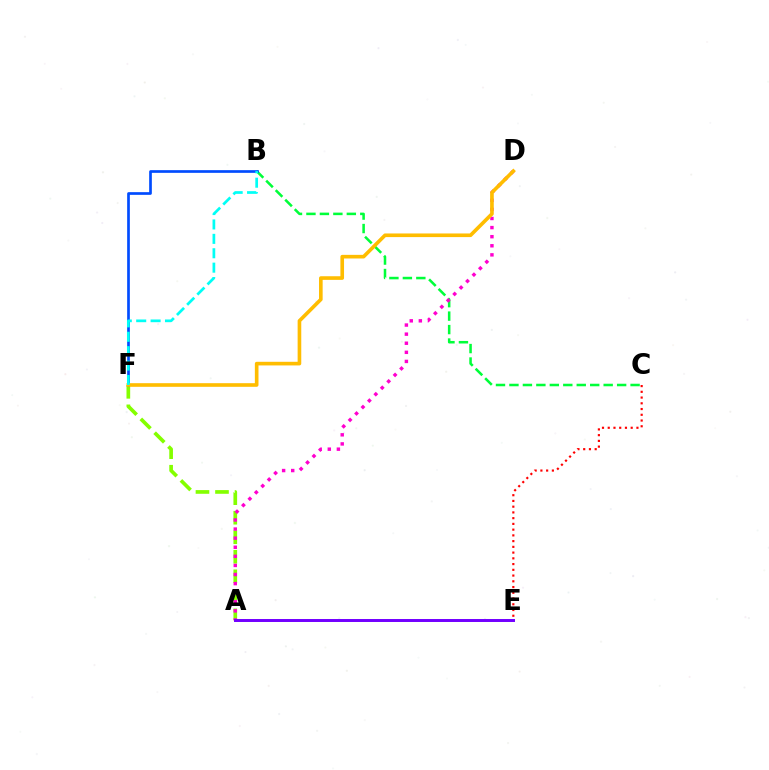{('B', 'C'): [{'color': '#00ff39', 'line_style': 'dashed', 'thickness': 1.83}], ('A', 'F'): [{'color': '#84ff00', 'line_style': 'dashed', 'thickness': 2.65}], ('B', 'F'): [{'color': '#004bff', 'line_style': 'solid', 'thickness': 1.94}, {'color': '#00fff6', 'line_style': 'dashed', 'thickness': 1.96}], ('A', 'D'): [{'color': '#ff00cf', 'line_style': 'dotted', 'thickness': 2.47}], ('A', 'E'): [{'color': '#7200ff', 'line_style': 'solid', 'thickness': 2.14}], ('C', 'E'): [{'color': '#ff0000', 'line_style': 'dotted', 'thickness': 1.56}], ('D', 'F'): [{'color': '#ffbd00', 'line_style': 'solid', 'thickness': 2.62}]}